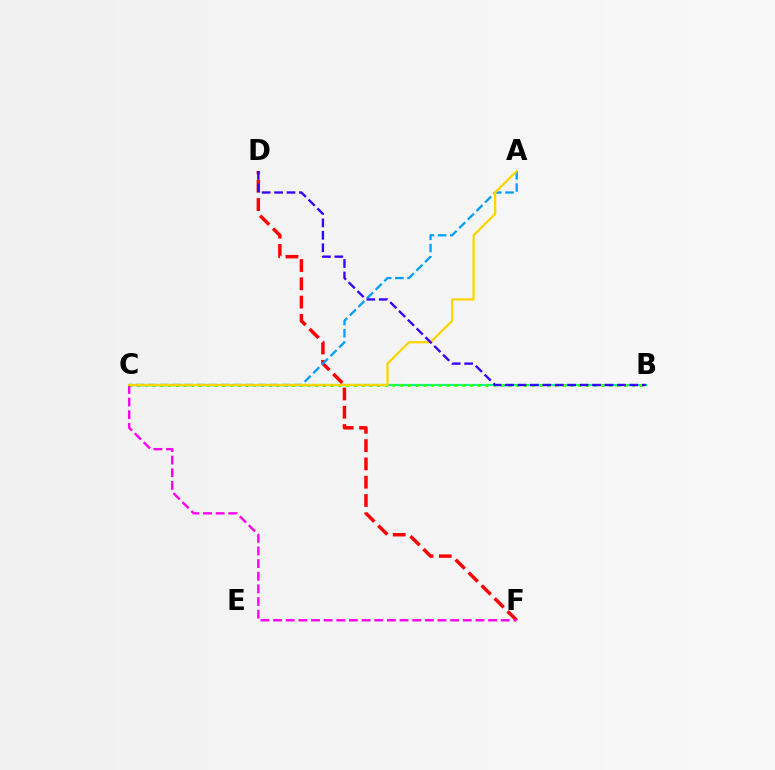{('B', 'C'): [{'color': '#00ff86', 'line_style': 'solid', 'thickness': 1.56}, {'color': '#4fff00', 'line_style': 'dotted', 'thickness': 2.1}], ('D', 'F'): [{'color': '#ff0000', 'line_style': 'dashed', 'thickness': 2.49}], ('C', 'F'): [{'color': '#ff00ed', 'line_style': 'dashed', 'thickness': 1.72}], ('A', 'C'): [{'color': '#009eff', 'line_style': 'dashed', 'thickness': 1.65}, {'color': '#ffd500', 'line_style': 'solid', 'thickness': 1.64}], ('B', 'D'): [{'color': '#3700ff', 'line_style': 'dashed', 'thickness': 1.69}]}